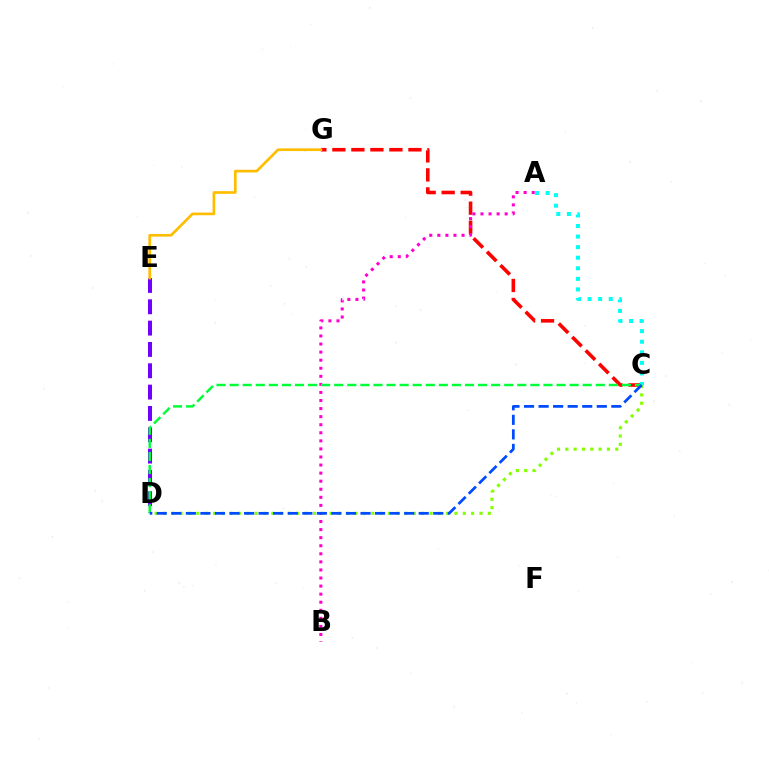{('C', 'G'): [{'color': '#ff0000', 'line_style': 'dashed', 'thickness': 2.58}], ('A', 'B'): [{'color': '#ff00cf', 'line_style': 'dotted', 'thickness': 2.19}], ('D', 'E'): [{'color': '#7200ff', 'line_style': 'dashed', 'thickness': 2.9}], ('A', 'C'): [{'color': '#00fff6', 'line_style': 'dotted', 'thickness': 2.87}], ('C', 'D'): [{'color': '#84ff00', 'line_style': 'dotted', 'thickness': 2.26}, {'color': '#00ff39', 'line_style': 'dashed', 'thickness': 1.78}, {'color': '#004bff', 'line_style': 'dashed', 'thickness': 1.98}], ('E', 'G'): [{'color': '#ffbd00', 'line_style': 'solid', 'thickness': 1.93}]}